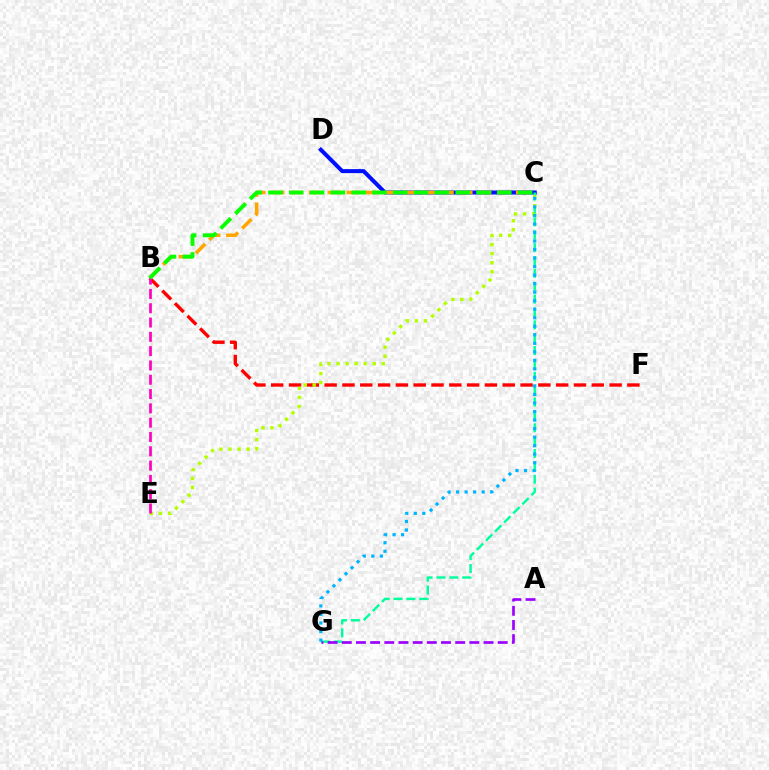{('C', 'D'): [{'color': '#0010ff', 'line_style': 'solid', 'thickness': 2.89}], ('C', 'G'): [{'color': '#00ff9d', 'line_style': 'dashed', 'thickness': 1.75}, {'color': '#00b5ff', 'line_style': 'dotted', 'thickness': 2.32}], ('B', 'F'): [{'color': '#ff0000', 'line_style': 'dashed', 'thickness': 2.42}], ('C', 'E'): [{'color': '#b3ff00', 'line_style': 'dotted', 'thickness': 2.46}], ('A', 'G'): [{'color': '#9b00ff', 'line_style': 'dashed', 'thickness': 1.93}], ('B', 'C'): [{'color': '#ffa500', 'line_style': 'dashed', 'thickness': 2.56}, {'color': '#08ff00', 'line_style': 'dashed', 'thickness': 2.83}], ('B', 'E'): [{'color': '#ff00bd', 'line_style': 'dashed', 'thickness': 1.94}]}